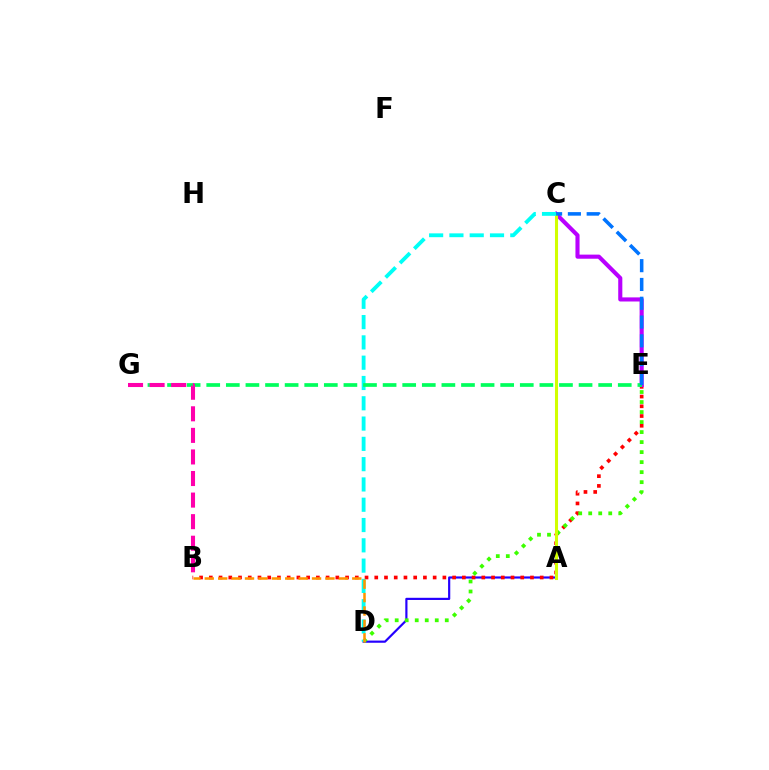{('A', 'D'): [{'color': '#2500ff', 'line_style': 'solid', 'thickness': 1.57}], ('B', 'E'): [{'color': '#ff0000', 'line_style': 'dotted', 'thickness': 2.64}], ('D', 'E'): [{'color': '#3dff00', 'line_style': 'dotted', 'thickness': 2.72}], ('C', 'E'): [{'color': '#b900ff', 'line_style': 'solid', 'thickness': 2.95}, {'color': '#0074ff', 'line_style': 'dashed', 'thickness': 2.55}], ('A', 'C'): [{'color': '#d1ff00', 'line_style': 'solid', 'thickness': 2.21}], ('C', 'D'): [{'color': '#00fff6', 'line_style': 'dashed', 'thickness': 2.76}], ('E', 'G'): [{'color': '#00ff5c', 'line_style': 'dashed', 'thickness': 2.66}], ('B', 'D'): [{'color': '#ff9400', 'line_style': 'dashed', 'thickness': 1.82}], ('B', 'G'): [{'color': '#ff00ac', 'line_style': 'dashed', 'thickness': 2.93}]}